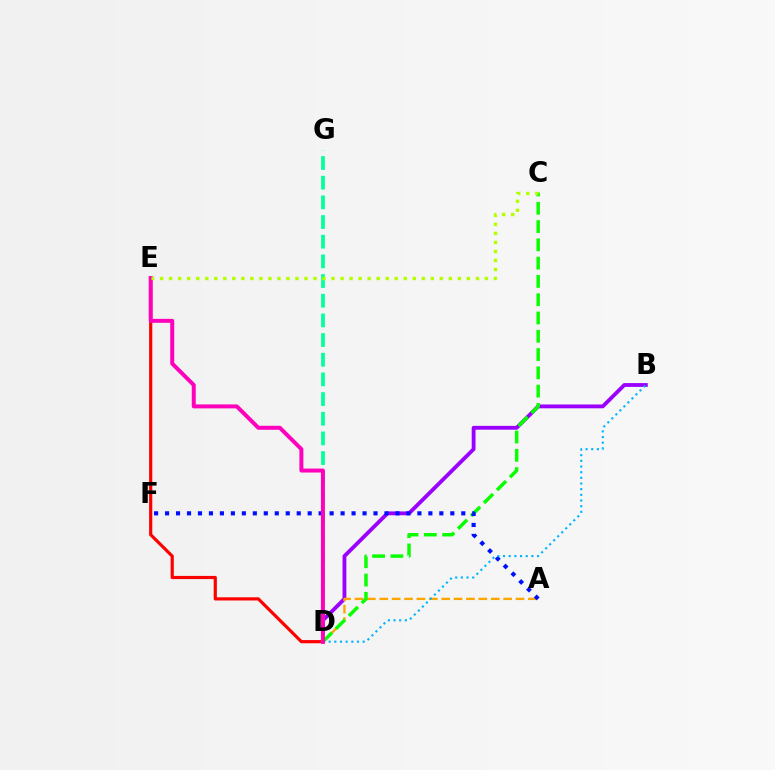{('B', 'D'): [{'color': '#9b00ff', 'line_style': 'solid', 'thickness': 2.75}, {'color': '#00b5ff', 'line_style': 'dotted', 'thickness': 1.54}], ('A', 'D'): [{'color': '#ffa500', 'line_style': 'dashed', 'thickness': 1.68}], ('D', 'E'): [{'color': '#ff0000', 'line_style': 'solid', 'thickness': 2.3}, {'color': '#ff00bd', 'line_style': 'solid', 'thickness': 2.86}], ('D', 'G'): [{'color': '#00ff9d', 'line_style': 'dashed', 'thickness': 2.67}], ('C', 'D'): [{'color': '#08ff00', 'line_style': 'dashed', 'thickness': 2.48}], ('A', 'F'): [{'color': '#0010ff', 'line_style': 'dotted', 'thickness': 2.98}], ('C', 'E'): [{'color': '#b3ff00', 'line_style': 'dotted', 'thickness': 2.45}]}